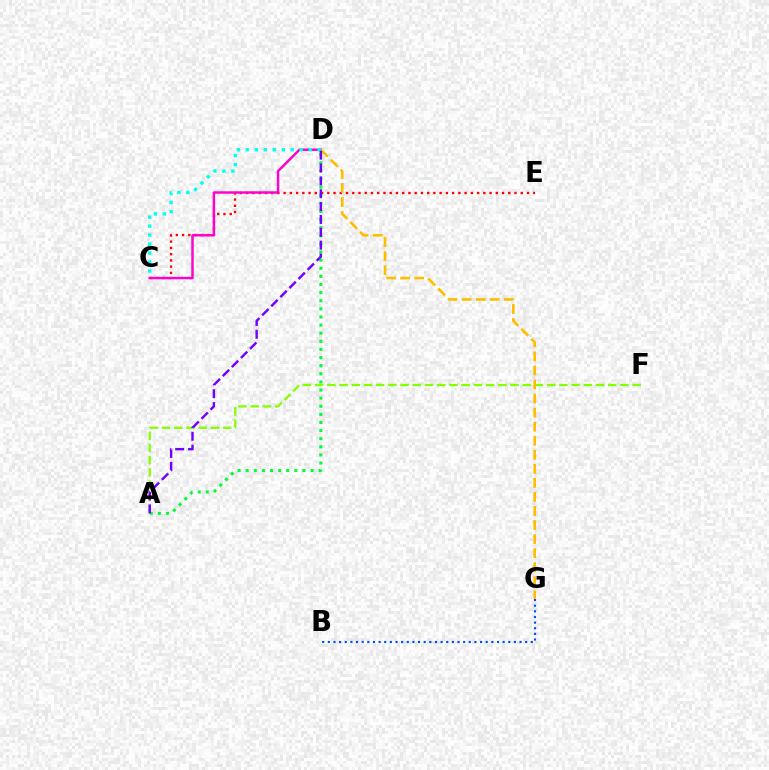{('C', 'E'): [{'color': '#ff0000', 'line_style': 'dotted', 'thickness': 1.7}], ('B', 'G'): [{'color': '#004bff', 'line_style': 'dotted', 'thickness': 1.53}], ('C', 'D'): [{'color': '#ff00cf', 'line_style': 'solid', 'thickness': 1.76}, {'color': '#00fff6', 'line_style': 'dotted', 'thickness': 2.44}], ('A', 'F'): [{'color': '#84ff00', 'line_style': 'dashed', 'thickness': 1.66}], ('D', 'G'): [{'color': '#ffbd00', 'line_style': 'dashed', 'thickness': 1.91}], ('A', 'D'): [{'color': '#00ff39', 'line_style': 'dotted', 'thickness': 2.21}, {'color': '#7200ff', 'line_style': 'dashed', 'thickness': 1.75}]}